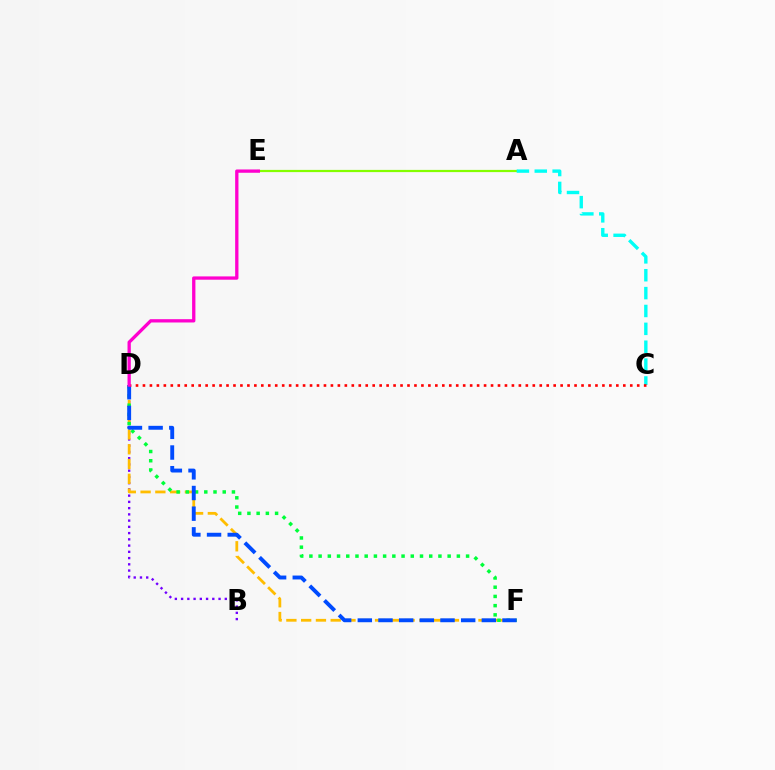{('B', 'D'): [{'color': '#7200ff', 'line_style': 'dotted', 'thickness': 1.7}], ('D', 'F'): [{'color': '#ffbd00', 'line_style': 'dashed', 'thickness': 2.01}, {'color': '#00ff39', 'line_style': 'dotted', 'thickness': 2.5}, {'color': '#004bff', 'line_style': 'dashed', 'thickness': 2.81}], ('A', 'E'): [{'color': '#84ff00', 'line_style': 'solid', 'thickness': 1.59}], ('A', 'C'): [{'color': '#00fff6', 'line_style': 'dashed', 'thickness': 2.43}], ('C', 'D'): [{'color': '#ff0000', 'line_style': 'dotted', 'thickness': 1.89}], ('D', 'E'): [{'color': '#ff00cf', 'line_style': 'solid', 'thickness': 2.38}]}